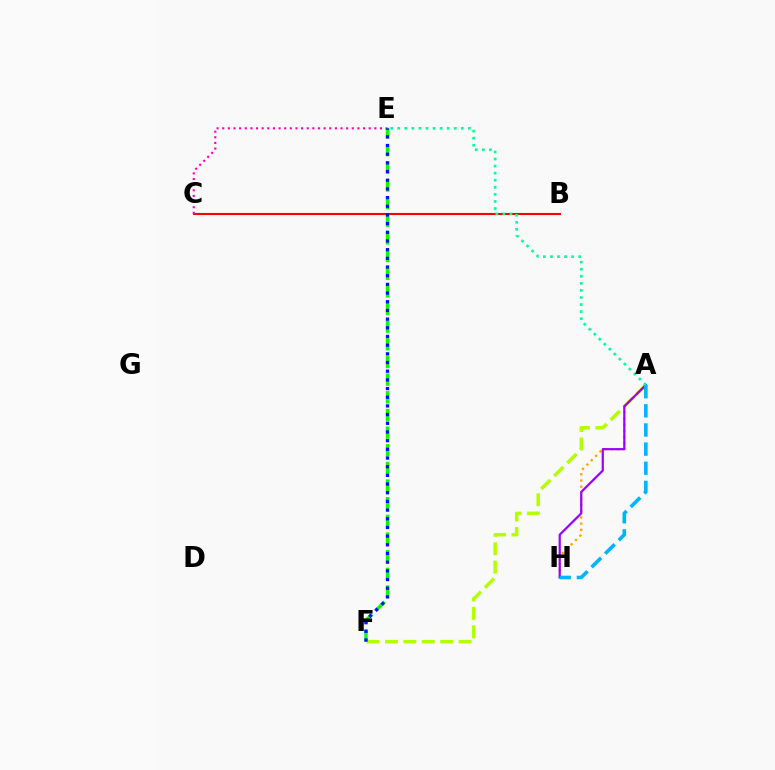{('B', 'C'): [{'color': '#ff0000', 'line_style': 'solid', 'thickness': 1.5}], ('A', 'F'): [{'color': '#b3ff00', 'line_style': 'dashed', 'thickness': 2.5}], ('C', 'E'): [{'color': '#ff00bd', 'line_style': 'dotted', 'thickness': 1.53}], ('A', 'H'): [{'color': '#ffa500', 'line_style': 'dotted', 'thickness': 1.67}, {'color': '#9b00ff', 'line_style': 'solid', 'thickness': 1.59}, {'color': '#00b5ff', 'line_style': 'dashed', 'thickness': 2.6}], ('E', 'F'): [{'color': '#08ff00', 'line_style': 'dashed', 'thickness': 2.4}, {'color': '#0010ff', 'line_style': 'dotted', 'thickness': 2.36}], ('A', 'E'): [{'color': '#00ff9d', 'line_style': 'dotted', 'thickness': 1.92}]}